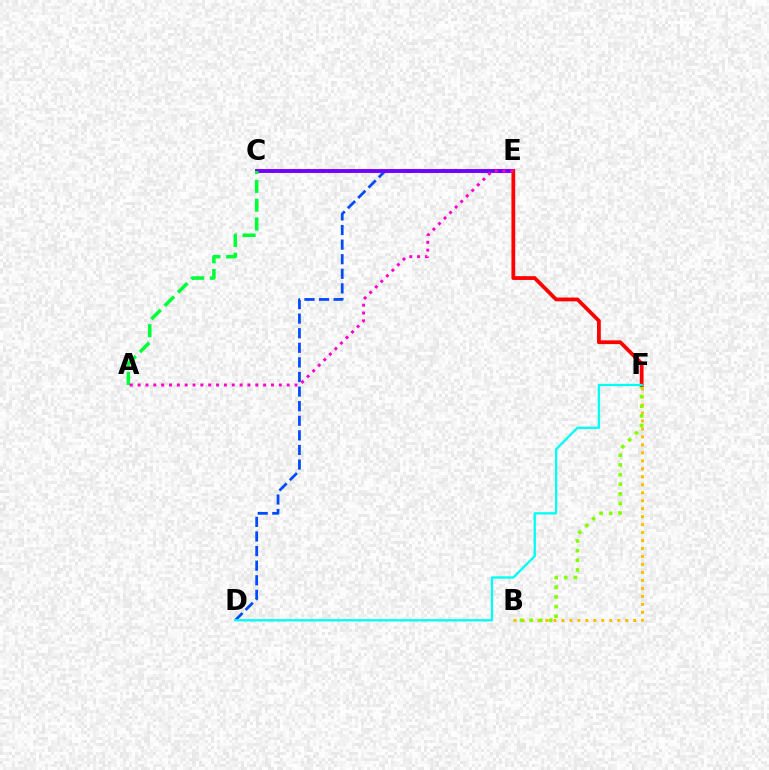{('D', 'E'): [{'color': '#004bff', 'line_style': 'dashed', 'thickness': 1.98}], ('C', 'E'): [{'color': '#7200ff', 'line_style': 'solid', 'thickness': 2.79}], ('B', 'F'): [{'color': '#ffbd00', 'line_style': 'dotted', 'thickness': 2.17}, {'color': '#84ff00', 'line_style': 'dotted', 'thickness': 2.63}], ('A', 'C'): [{'color': '#00ff39', 'line_style': 'dashed', 'thickness': 2.56}], ('E', 'F'): [{'color': '#ff0000', 'line_style': 'solid', 'thickness': 2.72}], ('A', 'E'): [{'color': '#ff00cf', 'line_style': 'dotted', 'thickness': 2.13}], ('D', 'F'): [{'color': '#00fff6', 'line_style': 'solid', 'thickness': 1.67}]}